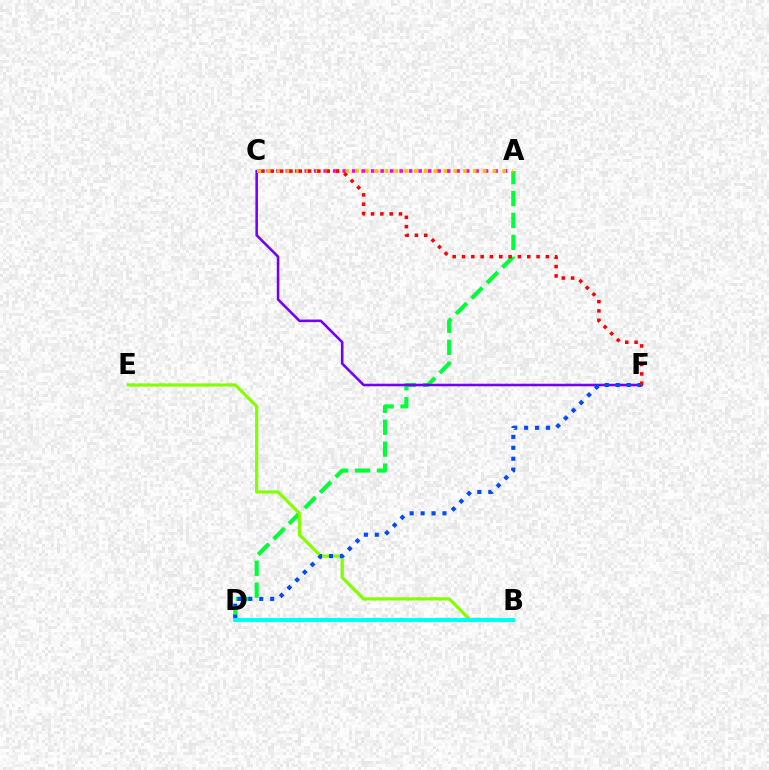{('A', 'C'): [{'color': '#ff00cf', 'line_style': 'dotted', 'thickness': 2.58}, {'color': '#ffbd00', 'line_style': 'dotted', 'thickness': 2.67}], ('A', 'D'): [{'color': '#00ff39', 'line_style': 'dashed', 'thickness': 2.98}], ('C', 'F'): [{'color': '#7200ff', 'line_style': 'solid', 'thickness': 1.84}, {'color': '#ff0000', 'line_style': 'dotted', 'thickness': 2.53}], ('B', 'E'): [{'color': '#84ff00', 'line_style': 'solid', 'thickness': 2.3}], ('D', 'F'): [{'color': '#004bff', 'line_style': 'dotted', 'thickness': 2.97}], ('B', 'D'): [{'color': '#00fff6', 'line_style': 'solid', 'thickness': 2.96}]}